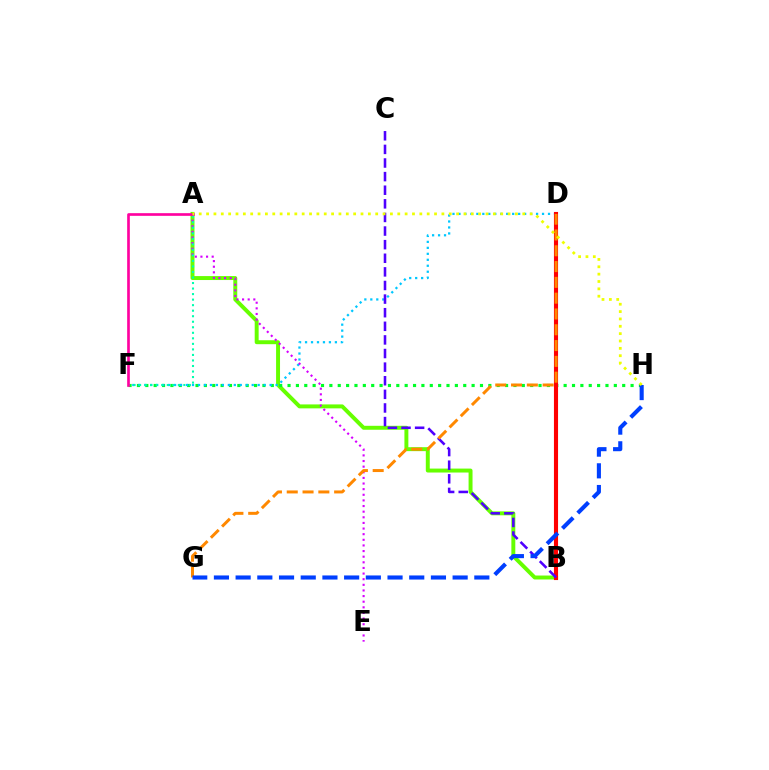{('A', 'B'): [{'color': '#66ff00', 'line_style': 'solid', 'thickness': 2.84}], ('F', 'H'): [{'color': '#00ff27', 'line_style': 'dotted', 'thickness': 2.27}], ('D', 'F'): [{'color': '#00c7ff', 'line_style': 'dotted', 'thickness': 1.62}], ('B', 'D'): [{'color': '#ff0000', 'line_style': 'solid', 'thickness': 2.96}], ('A', 'E'): [{'color': '#d600ff', 'line_style': 'dotted', 'thickness': 1.53}], ('B', 'C'): [{'color': '#4f00ff', 'line_style': 'dashed', 'thickness': 1.85}], ('A', 'F'): [{'color': '#00ffaf', 'line_style': 'dotted', 'thickness': 1.5}, {'color': '#ff00a0', 'line_style': 'solid', 'thickness': 1.92}], ('D', 'G'): [{'color': '#ff8800', 'line_style': 'dashed', 'thickness': 2.15}], ('G', 'H'): [{'color': '#003fff', 'line_style': 'dashed', 'thickness': 2.95}], ('A', 'H'): [{'color': '#eeff00', 'line_style': 'dotted', 'thickness': 2.0}]}